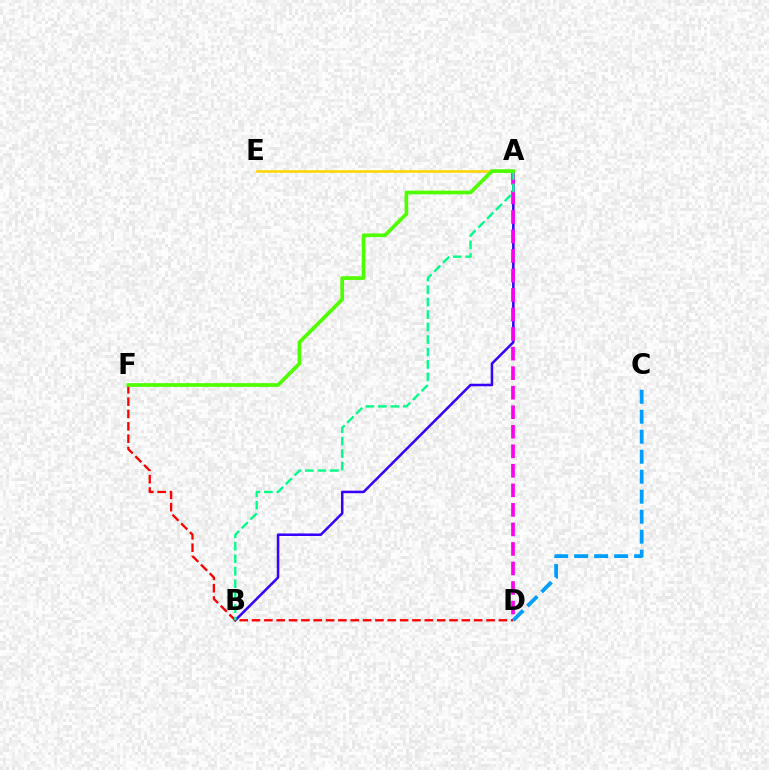{('A', 'B'): [{'color': '#3700ff', 'line_style': 'solid', 'thickness': 1.82}, {'color': '#00ff86', 'line_style': 'dashed', 'thickness': 1.69}], ('A', 'D'): [{'color': '#ff00ed', 'line_style': 'dashed', 'thickness': 2.65}], ('D', 'F'): [{'color': '#ff0000', 'line_style': 'dashed', 'thickness': 1.68}], ('C', 'D'): [{'color': '#009eff', 'line_style': 'dashed', 'thickness': 2.72}], ('A', 'E'): [{'color': '#ffd500', 'line_style': 'solid', 'thickness': 1.85}], ('A', 'F'): [{'color': '#4fff00', 'line_style': 'solid', 'thickness': 2.67}]}